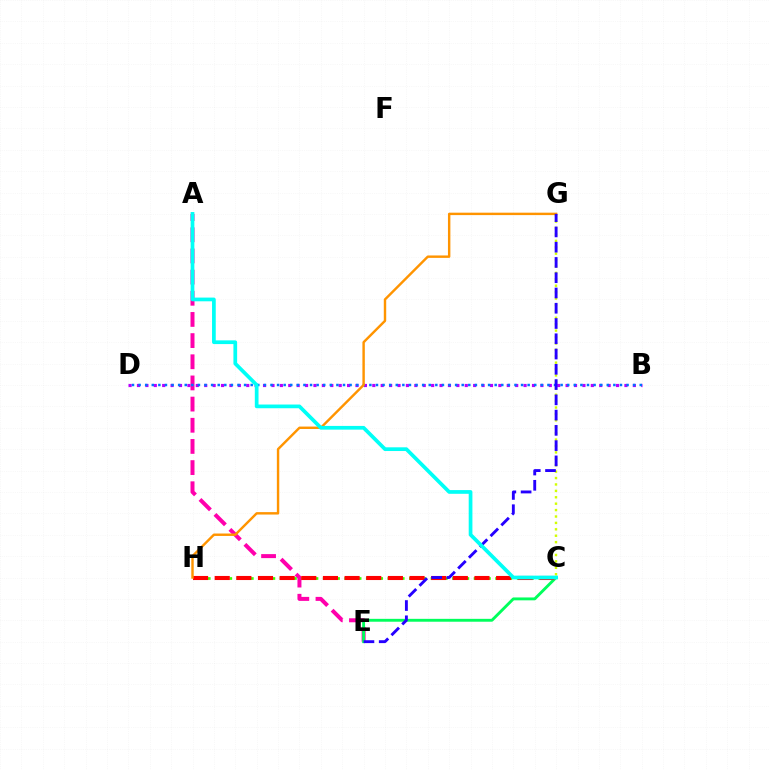{('A', 'E'): [{'color': '#ff00ac', 'line_style': 'dashed', 'thickness': 2.88}], ('C', 'H'): [{'color': '#3dff00', 'line_style': 'dotted', 'thickness': 1.95}, {'color': '#ff0000', 'line_style': 'dashed', 'thickness': 2.94}], ('B', 'D'): [{'color': '#b900ff', 'line_style': 'dotted', 'thickness': 2.28}, {'color': '#0074ff', 'line_style': 'dotted', 'thickness': 1.79}], ('C', 'E'): [{'color': '#00ff5c', 'line_style': 'solid', 'thickness': 2.07}], ('C', 'G'): [{'color': '#d1ff00', 'line_style': 'dotted', 'thickness': 1.74}], ('G', 'H'): [{'color': '#ff9400', 'line_style': 'solid', 'thickness': 1.74}], ('E', 'G'): [{'color': '#2500ff', 'line_style': 'dashed', 'thickness': 2.07}], ('A', 'C'): [{'color': '#00fff6', 'line_style': 'solid', 'thickness': 2.67}]}